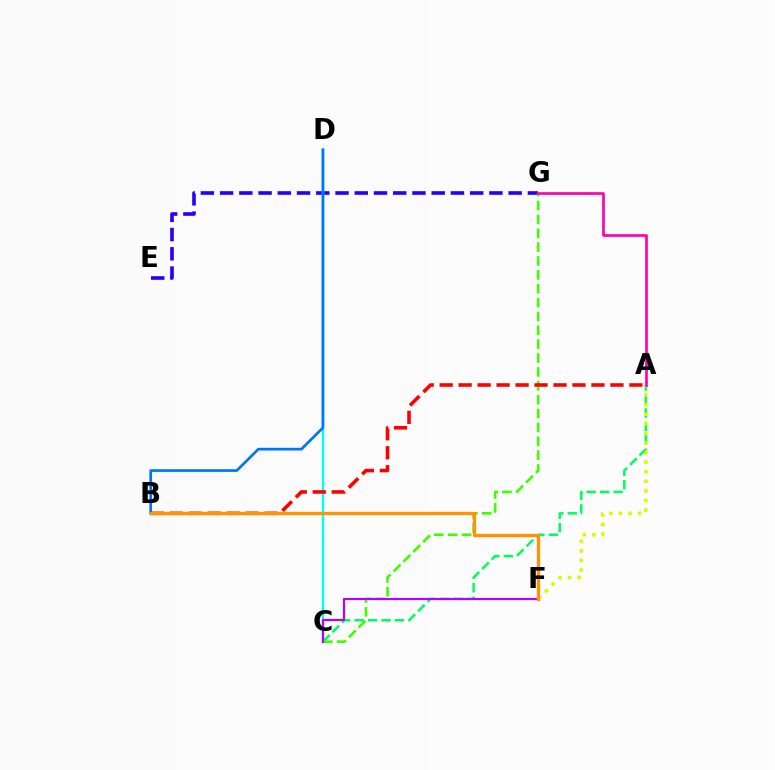{('E', 'G'): [{'color': '#2500ff', 'line_style': 'dashed', 'thickness': 2.61}], ('A', 'C'): [{'color': '#00ff5c', 'line_style': 'dashed', 'thickness': 1.83}], ('A', 'F'): [{'color': '#d1ff00', 'line_style': 'dotted', 'thickness': 2.6}], ('C', 'D'): [{'color': '#00fff6', 'line_style': 'solid', 'thickness': 1.7}], ('C', 'G'): [{'color': '#3dff00', 'line_style': 'dashed', 'thickness': 1.88}], ('C', 'F'): [{'color': '#b900ff', 'line_style': 'solid', 'thickness': 1.58}], ('A', 'G'): [{'color': '#ff00ac', 'line_style': 'solid', 'thickness': 1.92}], ('B', 'D'): [{'color': '#0074ff', 'line_style': 'solid', 'thickness': 1.94}], ('A', 'B'): [{'color': '#ff0000', 'line_style': 'dashed', 'thickness': 2.58}], ('B', 'F'): [{'color': '#ff9400', 'line_style': 'solid', 'thickness': 2.37}]}